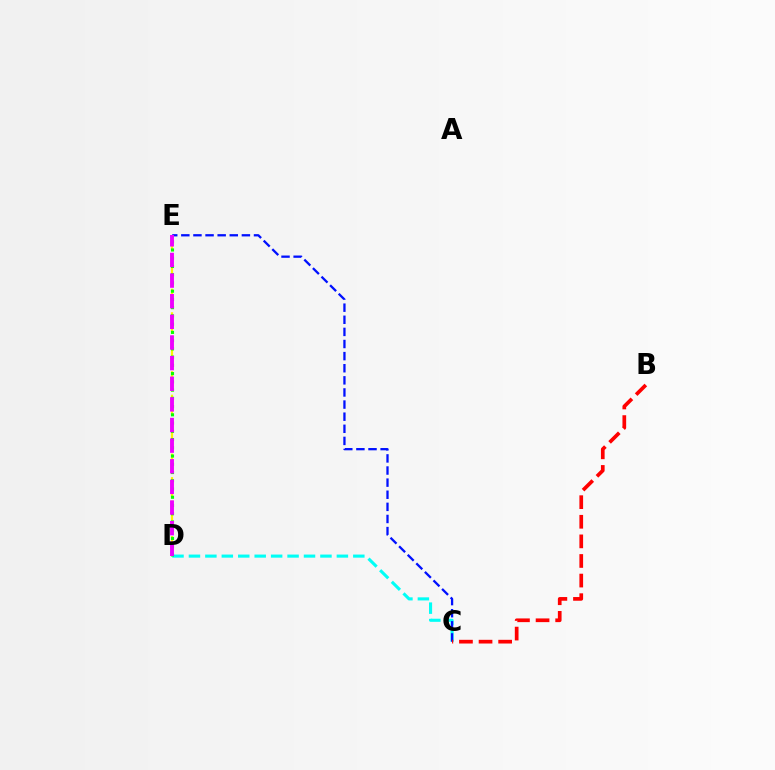{('D', 'E'): [{'color': '#fcf500', 'line_style': 'dashed', 'thickness': 1.6}, {'color': '#08ff00', 'line_style': 'dotted', 'thickness': 2.24}, {'color': '#ee00ff', 'line_style': 'dashed', 'thickness': 2.8}], ('C', 'D'): [{'color': '#00fff6', 'line_style': 'dashed', 'thickness': 2.23}], ('C', 'E'): [{'color': '#0010ff', 'line_style': 'dashed', 'thickness': 1.65}], ('B', 'C'): [{'color': '#ff0000', 'line_style': 'dashed', 'thickness': 2.66}]}